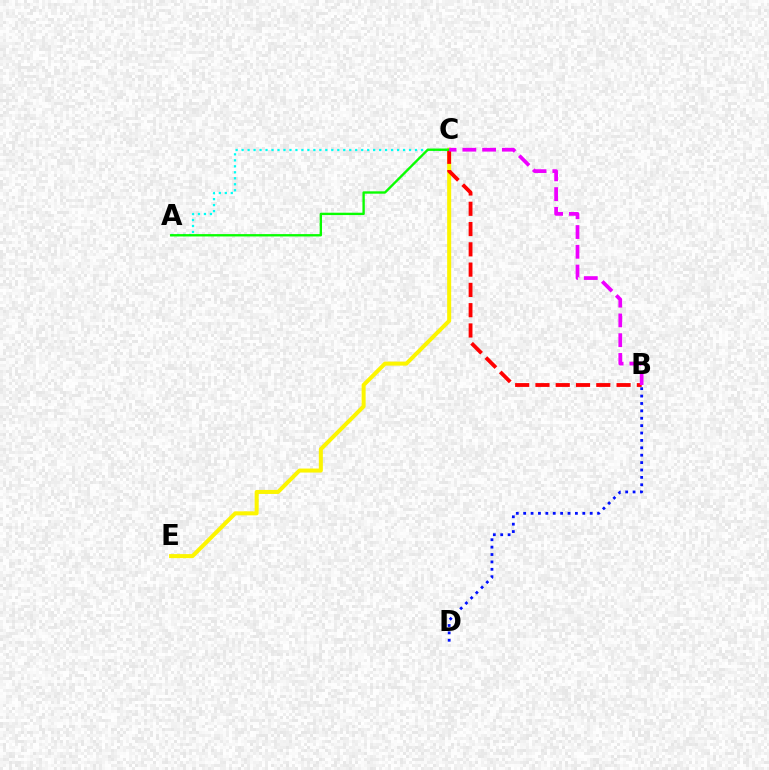{('C', 'E'): [{'color': '#fcf500', 'line_style': 'solid', 'thickness': 2.9}], ('A', 'C'): [{'color': '#00fff6', 'line_style': 'dotted', 'thickness': 1.62}, {'color': '#08ff00', 'line_style': 'solid', 'thickness': 1.7}], ('B', 'D'): [{'color': '#0010ff', 'line_style': 'dotted', 'thickness': 2.01}], ('B', 'C'): [{'color': '#ff0000', 'line_style': 'dashed', 'thickness': 2.75}, {'color': '#ee00ff', 'line_style': 'dashed', 'thickness': 2.69}]}